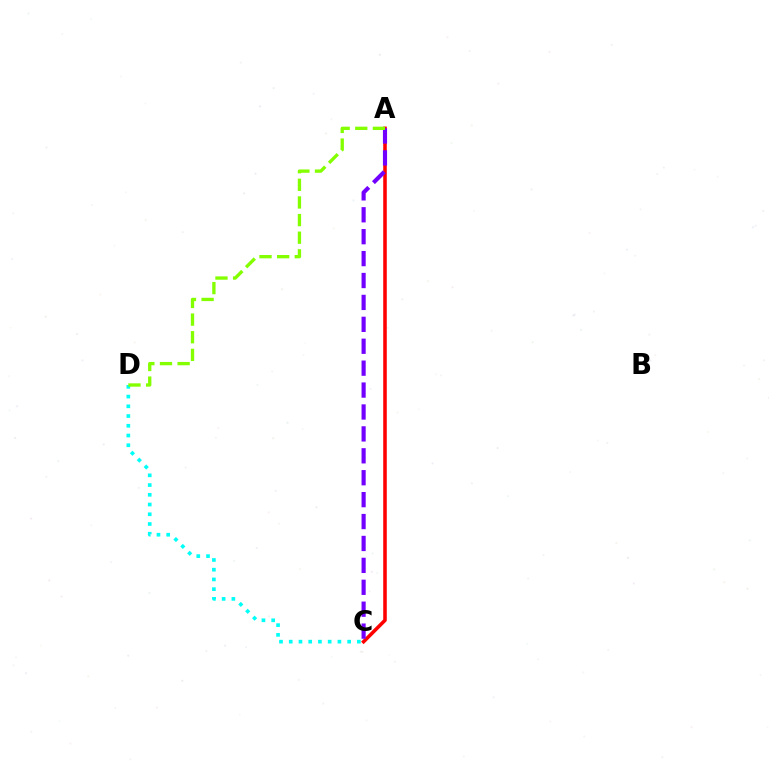{('A', 'C'): [{'color': '#ff0000', 'line_style': 'solid', 'thickness': 2.57}, {'color': '#7200ff', 'line_style': 'dashed', 'thickness': 2.98}], ('C', 'D'): [{'color': '#00fff6', 'line_style': 'dotted', 'thickness': 2.64}], ('A', 'D'): [{'color': '#84ff00', 'line_style': 'dashed', 'thickness': 2.4}]}